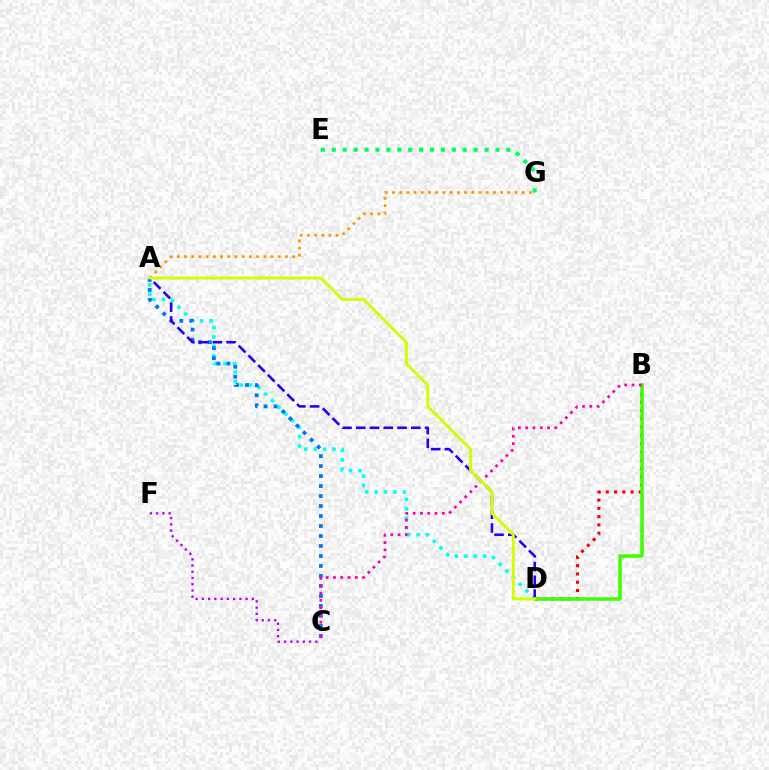{('B', 'D'): [{'color': '#ff0000', 'line_style': 'dotted', 'thickness': 2.25}, {'color': '#3dff00', 'line_style': 'solid', 'thickness': 2.52}], ('A', 'D'): [{'color': '#00fff6', 'line_style': 'dotted', 'thickness': 2.56}, {'color': '#2500ff', 'line_style': 'dashed', 'thickness': 1.87}, {'color': '#d1ff00', 'line_style': 'solid', 'thickness': 2.09}], ('A', 'C'): [{'color': '#0074ff', 'line_style': 'dotted', 'thickness': 2.71}], ('A', 'G'): [{'color': '#ff9400', 'line_style': 'dotted', 'thickness': 1.96}], ('C', 'F'): [{'color': '#b900ff', 'line_style': 'dotted', 'thickness': 1.7}], ('B', 'C'): [{'color': '#ff00ac', 'line_style': 'dotted', 'thickness': 1.98}], ('E', 'G'): [{'color': '#00ff5c', 'line_style': 'dotted', 'thickness': 2.96}]}